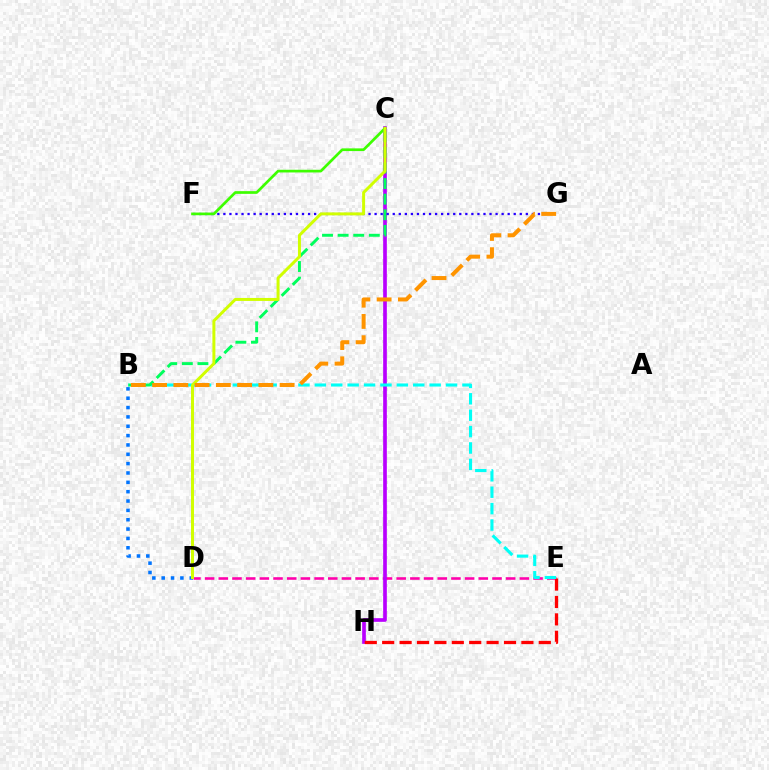{('D', 'E'): [{'color': '#ff00ac', 'line_style': 'dashed', 'thickness': 1.86}], ('C', 'H'): [{'color': '#b900ff', 'line_style': 'solid', 'thickness': 2.64}], ('E', 'H'): [{'color': '#ff0000', 'line_style': 'dashed', 'thickness': 2.36}], ('B', 'E'): [{'color': '#00fff6', 'line_style': 'dashed', 'thickness': 2.23}], ('B', 'C'): [{'color': '#00ff5c', 'line_style': 'dashed', 'thickness': 2.12}], ('B', 'D'): [{'color': '#0074ff', 'line_style': 'dotted', 'thickness': 2.54}], ('F', 'G'): [{'color': '#2500ff', 'line_style': 'dotted', 'thickness': 1.64}], ('C', 'F'): [{'color': '#3dff00', 'line_style': 'solid', 'thickness': 1.94}], ('C', 'D'): [{'color': '#d1ff00', 'line_style': 'solid', 'thickness': 2.14}], ('B', 'G'): [{'color': '#ff9400', 'line_style': 'dashed', 'thickness': 2.89}]}